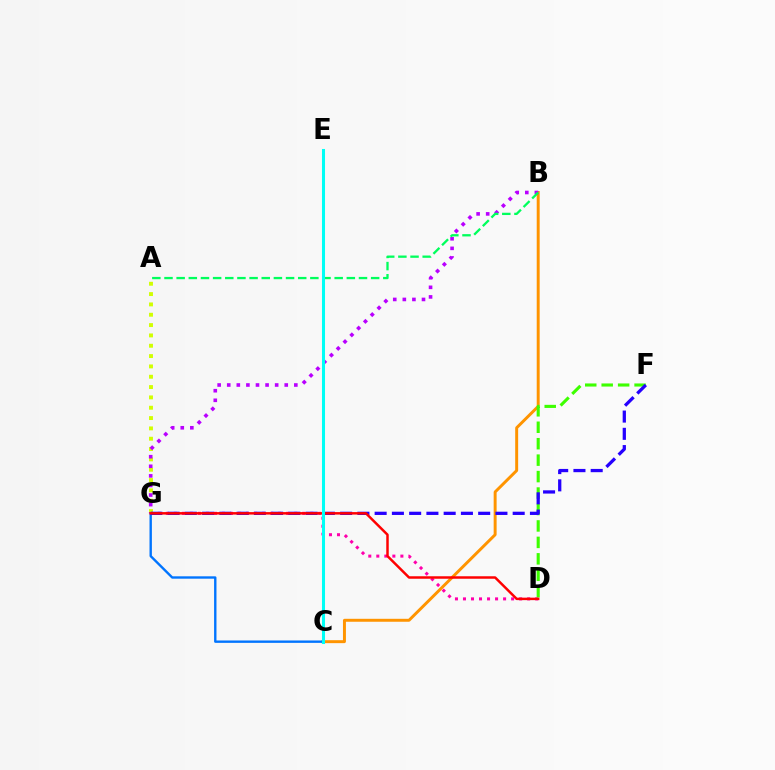{('B', 'C'): [{'color': '#ff9400', 'line_style': 'solid', 'thickness': 2.13}], ('A', 'G'): [{'color': '#d1ff00', 'line_style': 'dotted', 'thickness': 2.81}], ('D', 'G'): [{'color': '#ff00ac', 'line_style': 'dotted', 'thickness': 2.18}, {'color': '#ff0000', 'line_style': 'solid', 'thickness': 1.78}], ('C', 'G'): [{'color': '#0074ff', 'line_style': 'solid', 'thickness': 1.72}], ('B', 'G'): [{'color': '#b900ff', 'line_style': 'dotted', 'thickness': 2.6}], ('D', 'F'): [{'color': '#3dff00', 'line_style': 'dashed', 'thickness': 2.23}], ('F', 'G'): [{'color': '#2500ff', 'line_style': 'dashed', 'thickness': 2.34}], ('A', 'B'): [{'color': '#00ff5c', 'line_style': 'dashed', 'thickness': 1.65}], ('C', 'E'): [{'color': '#00fff6', 'line_style': 'solid', 'thickness': 2.2}]}